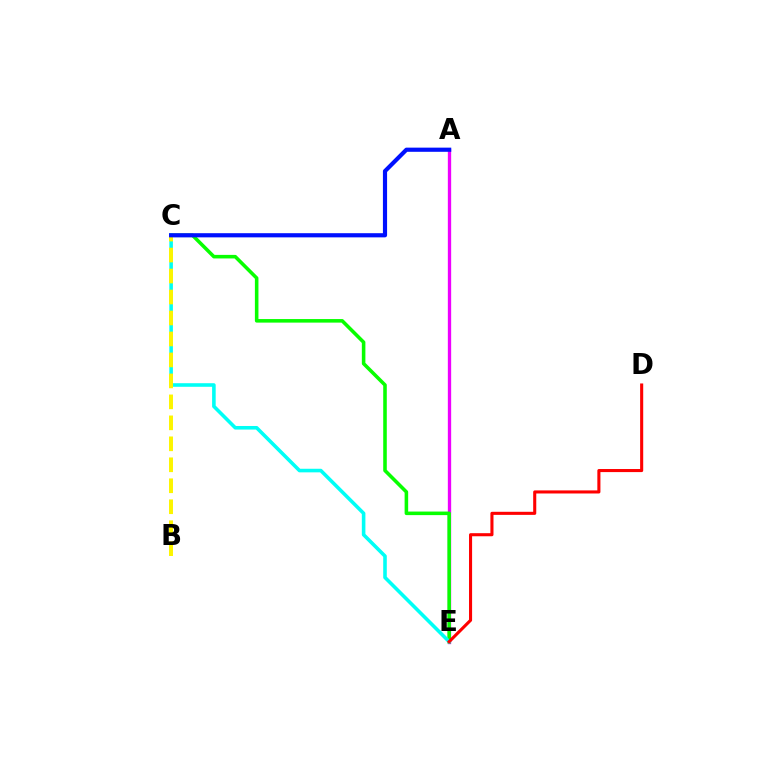{('A', 'E'): [{'color': '#ee00ff', 'line_style': 'solid', 'thickness': 2.39}], ('C', 'E'): [{'color': '#08ff00', 'line_style': 'solid', 'thickness': 2.56}, {'color': '#00fff6', 'line_style': 'solid', 'thickness': 2.58}], ('D', 'E'): [{'color': '#ff0000', 'line_style': 'solid', 'thickness': 2.22}], ('B', 'C'): [{'color': '#fcf500', 'line_style': 'dashed', 'thickness': 2.85}], ('A', 'C'): [{'color': '#0010ff', 'line_style': 'solid', 'thickness': 3.0}]}